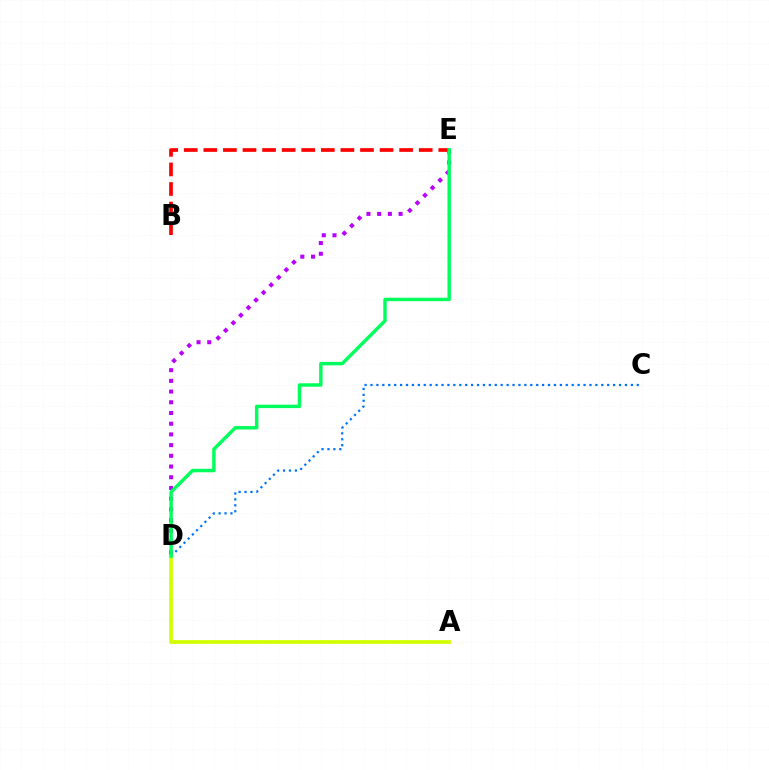{('D', 'E'): [{'color': '#b900ff', 'line_style': 'dotted', 'thickness': 2.91}, {'color': '#00ff5c', 'line_style': 'solid', 'thickness': 2.47}], ('C', 'D'): [{'color': '#0074ff', 'line_style': 'dotted', 'thickness': 1.61}], ('A', 'D'): [{'color': '#d1ff00', 'line_style': 'solid', 'thickness': 2.67}], ('B', 'E'): [{'color': '#ff0000', 'line_style': 'dashed', 'thickness': 2.66}]}